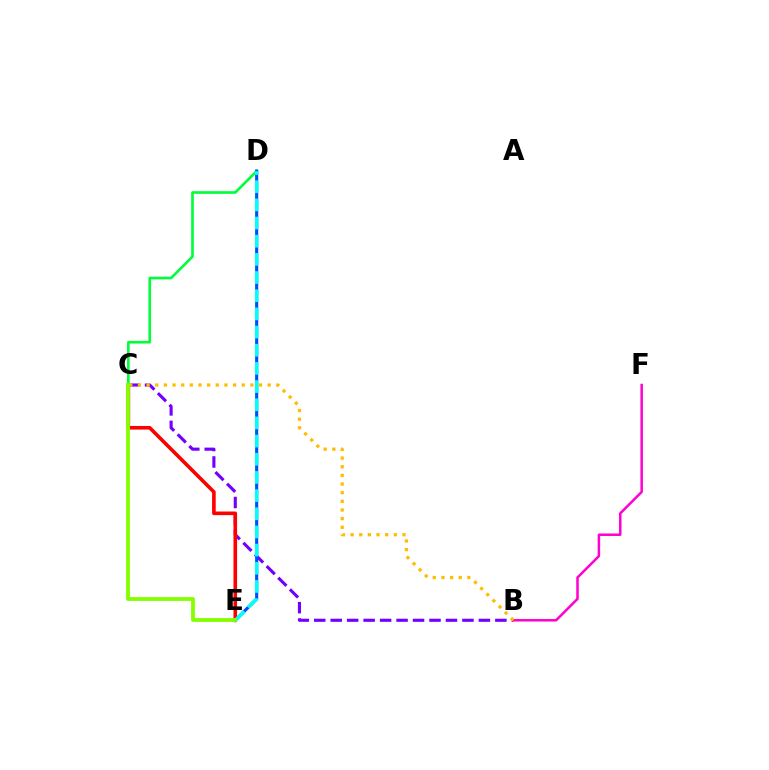{('B', 'C'): [{'color': '#7200ff', 'line_style': 'dashed', 'thickness': 2.24}, {'color': '#ffbd00', 'line_style': 'dotted', 'thickness': 2.35}], ('B', 'F'): [{'color': '#ff00cf', 'line_style': 'solid', 'thickness': 1.8}], ('C', 'E'): [{'color': '#ff0000', 'line_style': 'solid', 'thickness': 2.6}, {'color': '#84ff00', 'line_style': 'solid', 'thickness': 2.75}], ('C', 'D'): [{'color': '#00ff39', 'line_style': 'solid', 'thickness': 1.91}], ('D', 'E'): [{'color': '#004bff', 'line_style': 'solid', 'thickness': 2.23}, {'color': '#00fff6', 'line_style': 'dashed', 'thickness': 2.47}]}